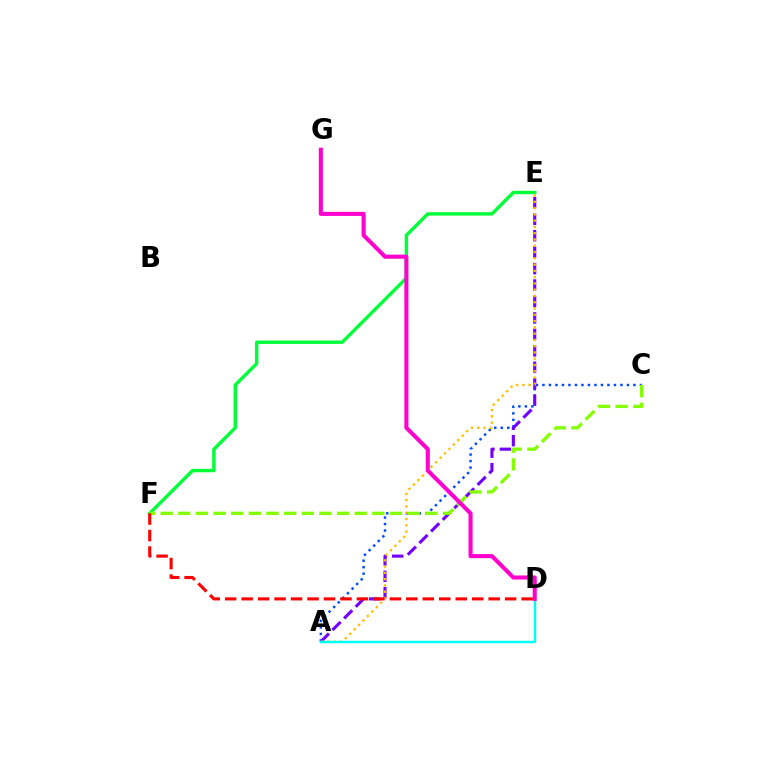{('E', 'F'): [{'color': '#00ff39', 'line_style': 'solid', 'thickness': 2.46}], ('A', 'C'): [{'color': '#004bff', 'line_style': 'dotted', 'thickness': 1.77}], ('A', 'E'): [{'color': '#7200ff', 'line_style': 'dashed', 'thickness': 2.23}, {'color': '#ffbd00', 'line_style': 'dotted', 'thickness': 1.71}], ('C', 'F'): [{'color': '#84ff00', 'line_style': 'dashed', 'thickness': 2.4}], ('D', 'F'): [{'color': '#ff0000', 'line_style': 'dashed', 'thickness': 2.24}], ('A', 'D'): [{'color': '#00fff6', 'line_style': 'solid', 'thickness': 1.77}], ('D', 'G'): [{'color': '#ff00cf', 'line_style': 'solid', 'thickness': 2.93}]}